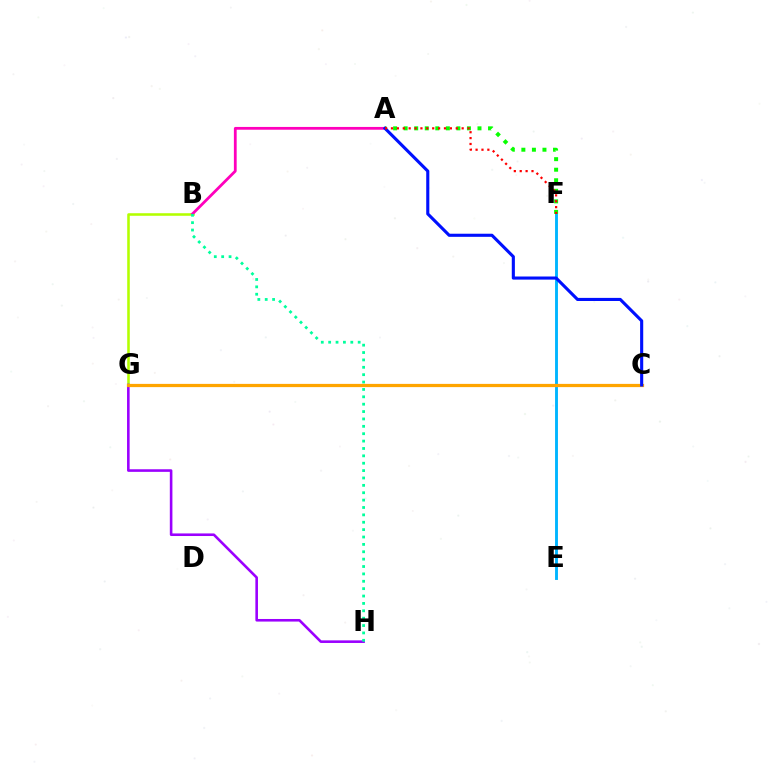{('B', 'G'): [{'color': '#b3ff00', 'line_style': 'solid', 'thickness': 1.85}], ('G', 'H'): [{'color': '#9b00ff', 'line_style': 'solid', 'thickness': 1.87}], ('E', 'F'): [{'color': '#00b5ff', 'line_style': 'solid', 'thickness': 2.08}], ('A', 'F'): [{'color': '#08ff00', 'line_style': 'dotted', 'thickness': 2.87}, {'color': '#ff0000', 'line_style': 'dotted', 'thickness': 1.6}], ('A', 'B'): [{'color': '#ff00bd', 'line_style': 'solid', 'thickness': 2.0}], ('B', 'H'): [{'color': '#00ff9d', 'line_style': 'dotted', 'thickness': 2.0}], ('C', 'G'): [{'color': '#ffa500', 'line_style': 'solid', 'thickness': 2.32}], ('A', 'C'): [{'color': '#0010ff', 'line_style': 'solid', 'thickness': 2.24}]}